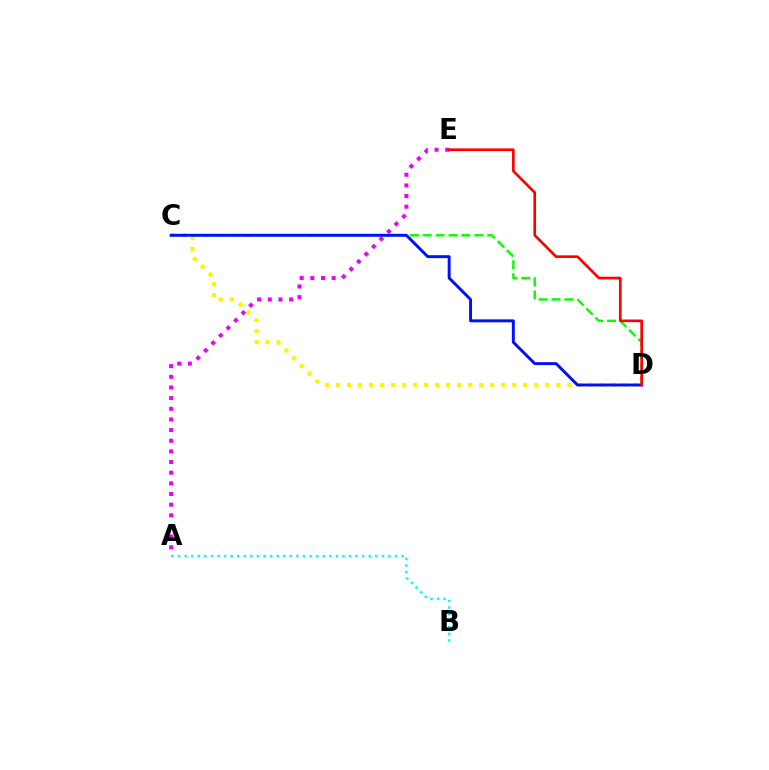{('A', 'B'): [{'color': '#00fff6', 'line_style': 'dotted', 'thickness': 1.79}], ('C', 'D'): [{'color': '#fcf500', 'line_style': 'dotted', 'thickness': 2.99}, {'color': '#08ff00', 'line_style': 'dashed', 'thickness': 1.75}, {'color': '#0010ff', 'line_style': 'solid', 'thickness': 2.12}], ('A', 'E'): [{'color': '#ee00ff', 'line_style': 'dotted', 'thickness': 2.89}], ('D', 'E'): [{'color': '#ff0000', 'line_style': 'solid', 'thickness': 1.92}]}